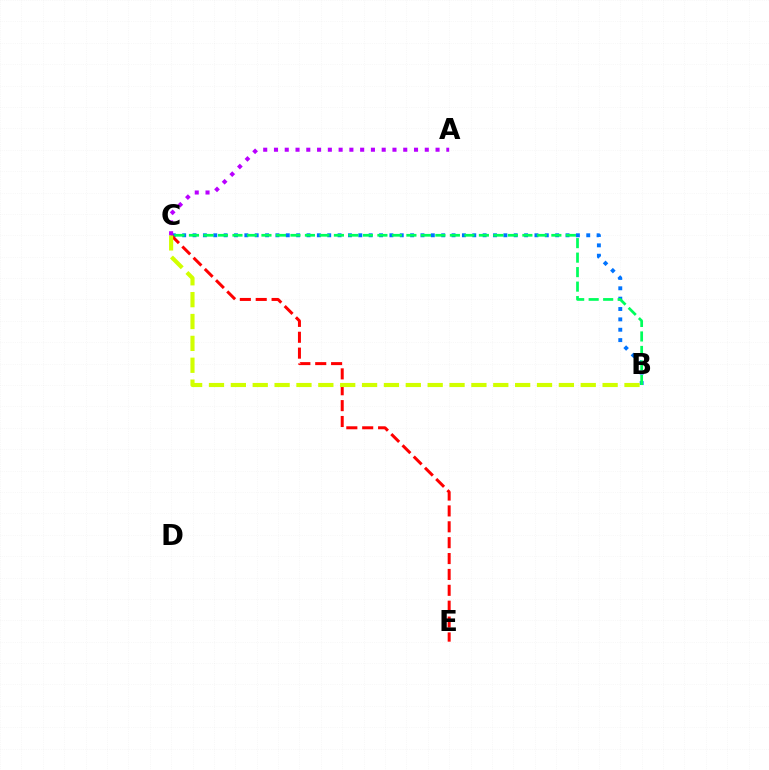{('B', 'C'): [{'color': '#0074ff', 'line_style': 'dotted', 'thickness': 2.82}, {'color': '#00ff5c', 'line_style': 'dashed', 'thickness': 1.97}, {'color': '#d1ff00', 'line_style': 'dashed', 'thickness': 2.97}], ('C', 'E'): [{'color': '#ff0000', 'line_style': 'dashed', 'thickness': 2.16}], ('A', 'C'): [{'color': '#b900ff', 'line_style': 'dotted', 'thickness': 2.93}]}